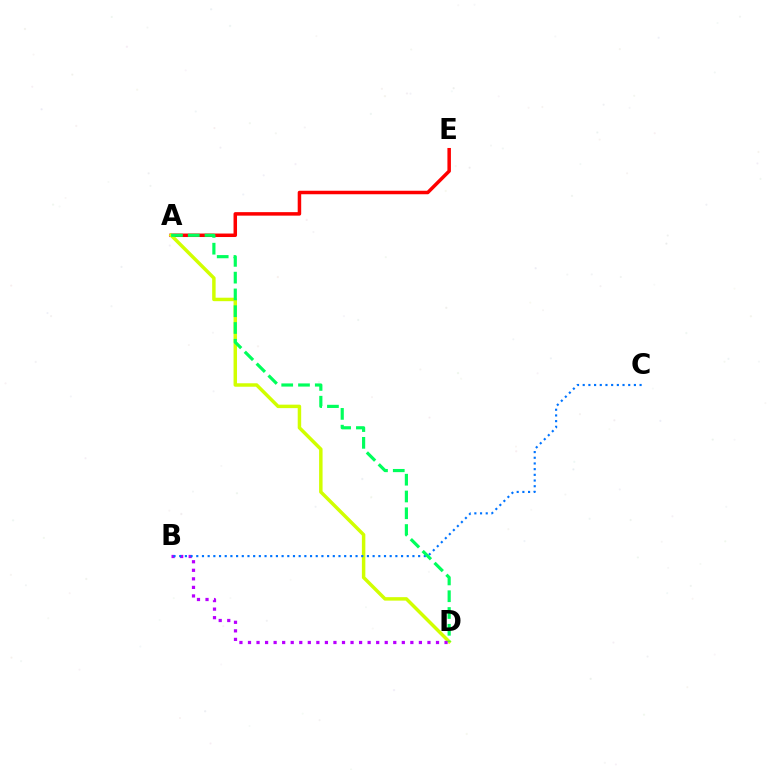{('A', 'E'): [{'color': '#ff0000', 'line_style': 'solid', 'thickness': 2.52}], ('A', 'D'): [{'color': '#d1ff00', 'line_style': 'solid', 'thickness': 2.5}, {'color': '#00ff5c', 'line_style': 'dashed', 'thickness': 2.28}], ('B', 'D'): [{'color': '#b900ff', 'line_style': 'dotted', 'thickness': 2.32}], ('B', 'C'): [{'color': '#0074ff', 'line_style': 'dotted', 'thickness': 1.55}]}